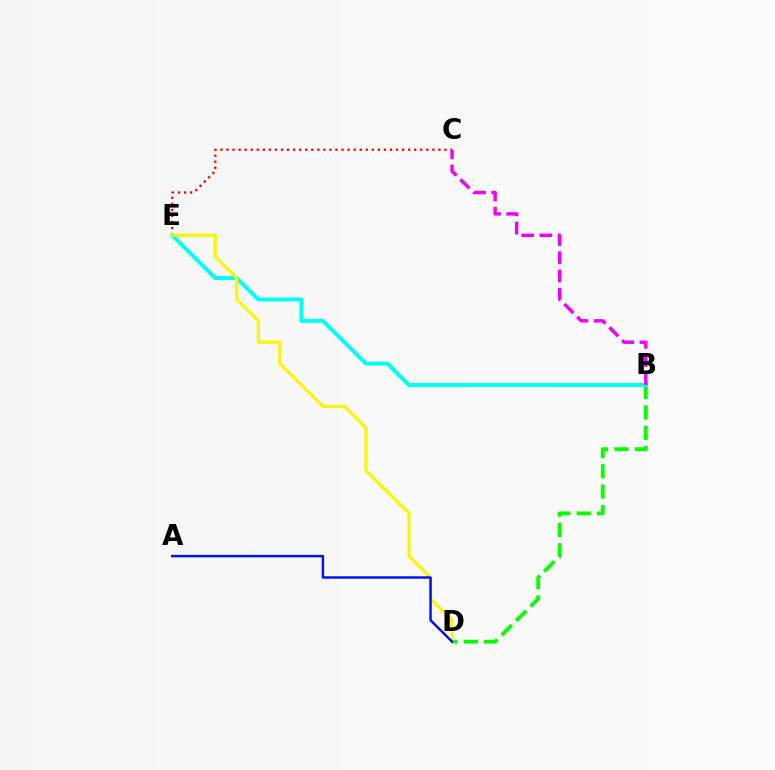{('C', 'E'): [{'color': '#ff0000', 'line_style': 'dotted', 'thickness': 1.64}], ('B', 'D'): [{'color': '#08ff00', 'line_style': 'dashed', 'thickness': 2.77}], ('B', 'E'): [{'color': '#00fff6', 'line_style': 'solid', 'thickness': 2.84}], ('D', 'E'): [{'color': '#fcf500', 'line_style': 'solid', 'thickness': 2.25}], ('A', 'D'): [{'color': '#0010ff', 'line_style': 'solid', 'thickness': 1.76}], ('B', 'C'): [{'color': '#ee00ff', 'line_style': 'dashed', 'thickness': 2.47}]}